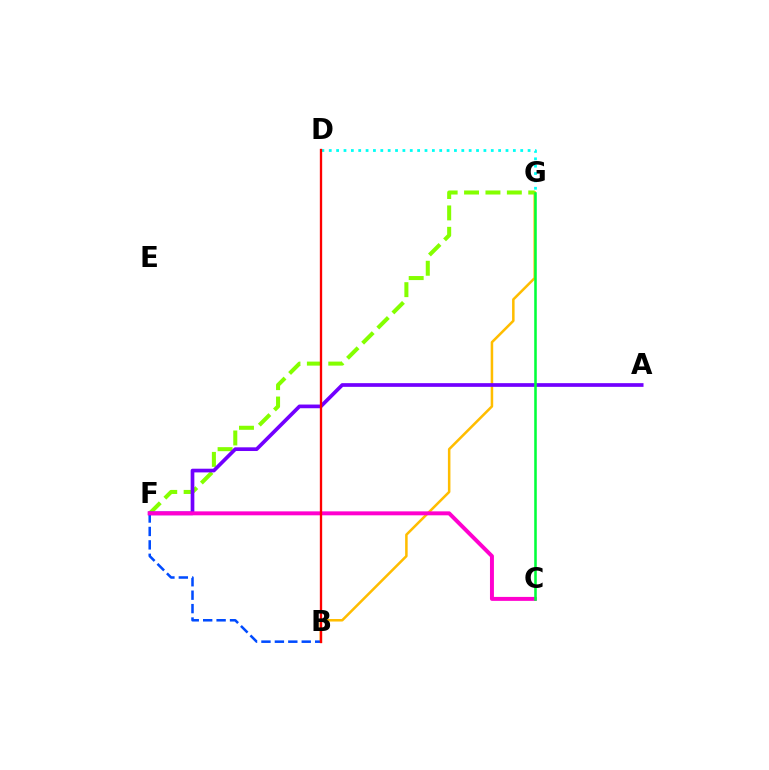{('D', 'G'): [{'color': '#00fff6', 'line_style': 'dotted', 'thickness': 2.0}], ('B', 'G'): [{'color': '#ffbd00', 'line_style': 'solid', 'thickness': 1.82}], ('B', 'F'): [{'color': '#004bff', 'line_style': 'dashed', 'thickness': 1.82}], ('F', 'G'): [{'color': '#84ff00', 'line_style': 'dashed', 'thickness': 2.91}], ('A', 'F'): [{'color': '#7200ff', 'line_style': 'solid', 'thickness': 2.66}], ('C', 'F'): [{'color': '#ff00cf', 'line_style': 'solid', 'thickness': 2.85}], ('B', 'D'): [{'color': '#ff0000', 'line_style': 'solid', 'thickness': 1.68}], ('C', 'G'): [{'color': '#00ff39', 'line_style': 'solid', 'thickness': 1.84}]}